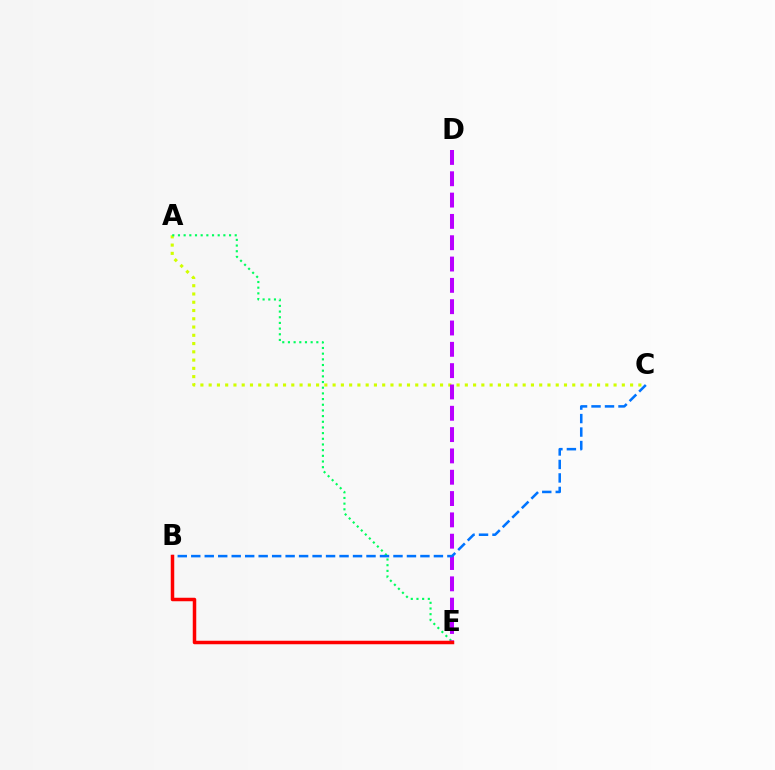{('A', 'C'): [{'color': '#d1ff00', 'line_style': 'dotted', 'thickness': 2.25}], ('A', 'E'): [{'color': '#00ff5c', 'line_style': 'dotted', 'thickness': 1.54}], ('D', 'E'): [{'color': '#b900ff', 'line_style': 'dashed', 'thickness': 2.9}], ('B', 'C'): [{'color': '#0074ff', 'line_style': 'dashed', 'thickness': 1.83}], ('B', 'E'): [{'color': '#ff0000', 'line_style': 'solid', 'thickness': 2.52}]}